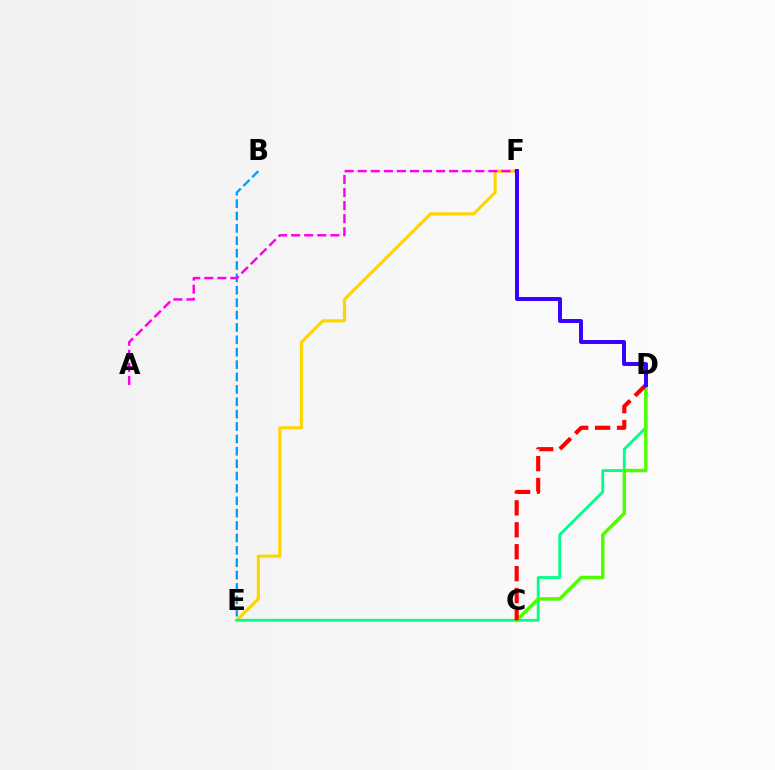{('E', 'F'): [{'color': '#ffd500', 'line_style': 'solid', 'thickness': 2.26}], ('D', 'E'): [{'color': '#00ff86', 'line_style': 'solid', 'thickness': 2.04}], ('C', 'D'): [{'color': '#4fff00', 'line_style': 'solid', 'thickness': 2.49}, {'color': '#ff0000', 'line_style': 'dashed', 'thickness': 2.98}], ('B', 'E'): [{'color': '#009eff', 'line_style': 'dashed', 'thickness': 1.68}], ('A', 'F'): [{'color': '#ff00ed', 'line_style': 'dashed', 'thickness': 1.78}], ('D', 'F'): [{'color': '#3700ff', 'line_style': 'solid', 'thickness': 2.85}]}